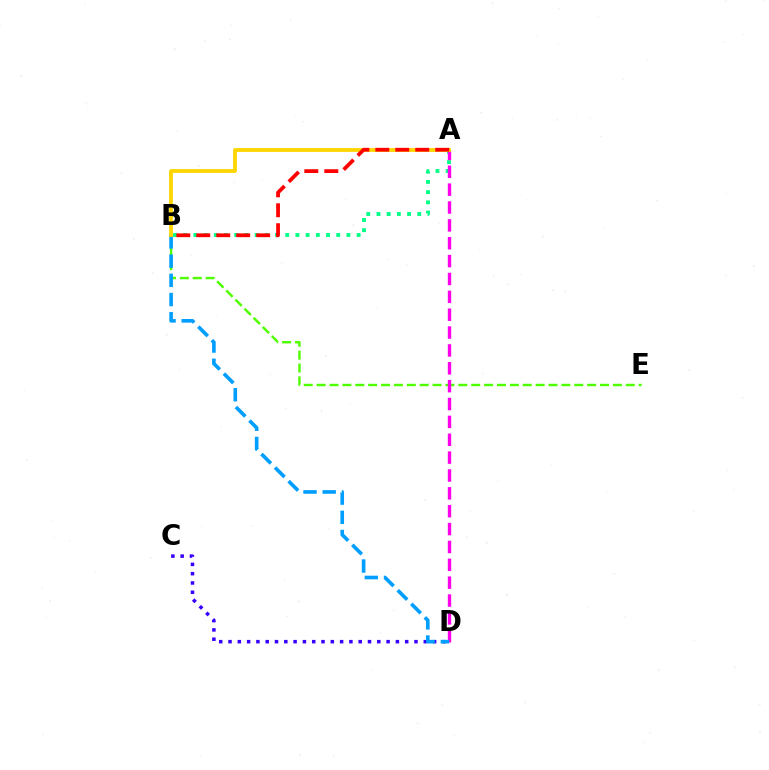{('B', 'E'): [{'color': '#4fff00', 'line_style': 'dashed', 'thickness': 1.75}], ('C', 'D'): [{'color': '#3700ff', 'line_style': 'dotted', 'thickness': 2.53}], ('A', 'B'): [{'color': '#00ff86', 'line_style': 'dotted', 'thickness': 2.77}, {'color': '#ffd500', 'line_style': 'solid', 'thickness': 2.75}, {'color': '#ff0000', 'line_style': 'dashed', 'thickness': 2.71}], ('A', 'D'): [{'color': '#ff00ed', 'line_style': 'dashed', 'thickness': 2.43}], ('B', 'D'): [{'color': '#009eff', 'line_style': 'dashed', 'thickness': 2.61}]}